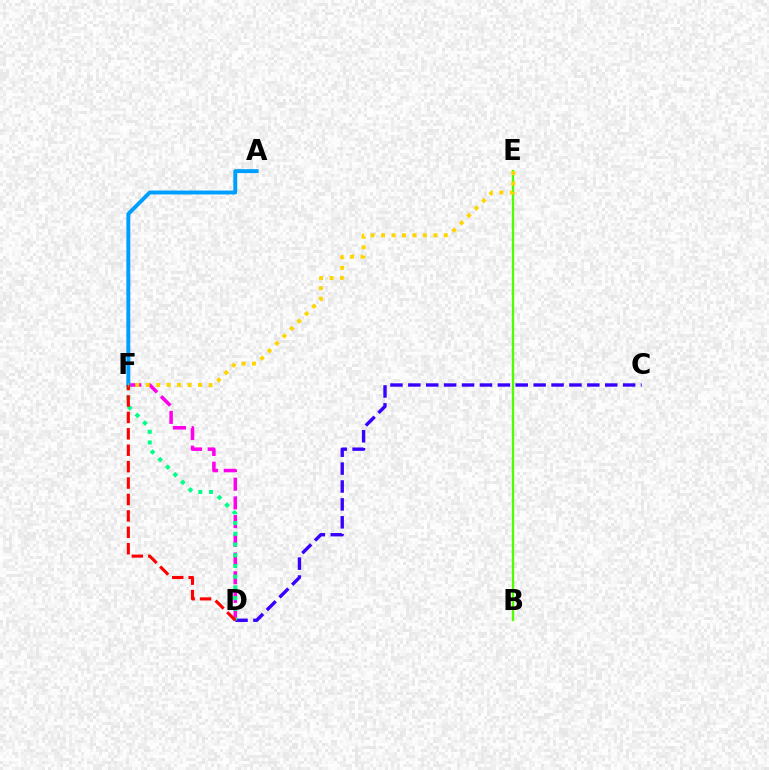{('D', 'F'): [{'color': '#ff00ed', 'line_style': 'dashed', 'thickness': 2.54}, {'color': '#00ff86', 'line_style': 'dotted', 'thickness': 2.91}, {'color': '#ff0000', 'line_style': 'dashed', 'thickness': 2.23}], ('C', 'D'): [{'color': '#3700ff', 'line_style': 'dashed', 'thickness': 2.43}], ('B', 'E'): [{'color': '#4fff00', 'line_style': 'solid', 'thickness': 1.69}], ('A', 'F'): [{'color': '#009eff', 'line_style': 'solid', 'thickness': 2.82}], ('E', 'F'): [{'color': '#ffd500', 'line_style': 'dotted', 'thickness': 2.84}]}